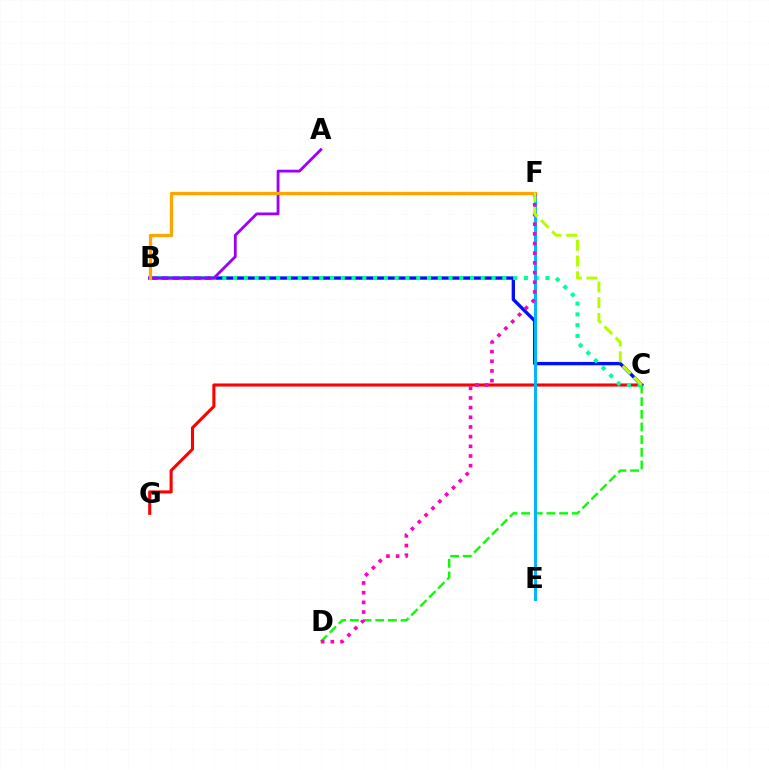{('C', 'G'): [{'color': '#ff0000', 'line_style': 'solid', 'thickness': 2.22}], ('B', 'C'): [{'color': '#0010ff', 'line_style': 'solid', 'thickness': 2.41}, {'color': '#00ff9d', 'line_style': 'dotted', 'thickness': 2.93}], ('C', 'D'): [{'color': '#08ff00', 'line_style': 'dashed', 'thickness': 1.72}], ('E', 'F'): [{'color': '#00b5ff', 'line_style': 'solid', 'thickness': 2.14}], ('A', 'B'): [{'color': '#9b00ff', 'line_style': 'solid', 'thickness': 2.02}], ('B', 'F'): [{'color': '#ffa500', 'line_style': 'solid', 'thickness': 2.34}], ('D', 'F'): [{'color': '#ff00bd', 'line_style': 'dotted', 'thickness': 2.63}], ('C', 'F'): [{'color': '#b3ff00', 'line_style': 'dashed', 'thickness': 2.14}]}